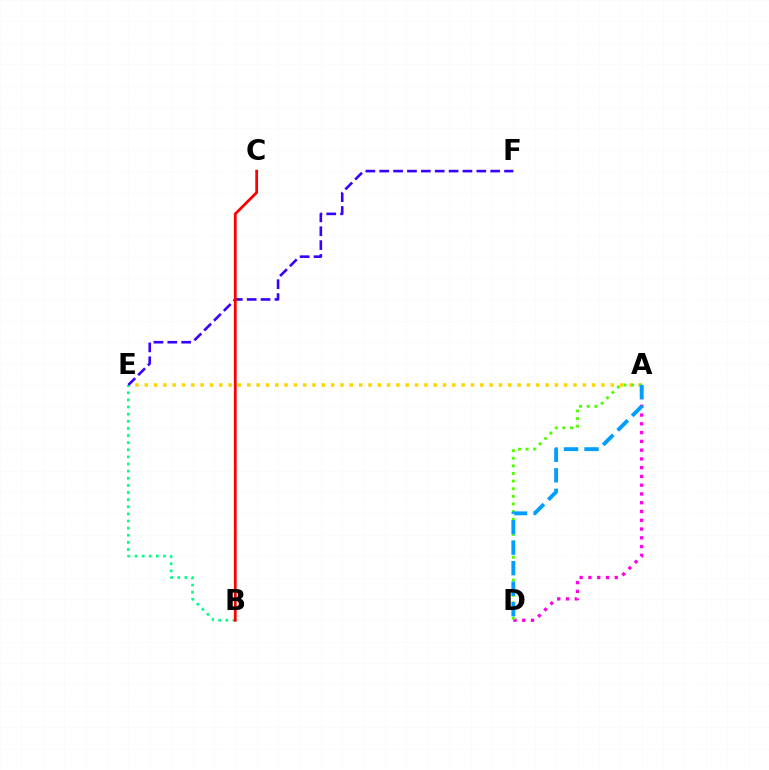{('A', 'E'): [{'color': '#ffd500', 'line_style': 'dotted', 'thickness': 2.53}], ('A', 'D'): [{'color': '#ff00ed', 'line_style': 'dotted', 'thickness': 2.38}, {'color': '#4fff00', 'line_style': 'dotted', 'thickness': 2.07}, {'color': '#009eff', 'line_style': 'dashed', 'thickness': 2.79}], ('B', 'E'): [{'color': '#00ff86', 'line_style': 'dotted', 'thickness': 1.94}], ('E', 'F'): [{'color': '#3700ff', 'line_style': 'dashed', 'thickness': 1.88}], ('B', 'C'): [{'color': '#ff0000', 'line_style': 'solid', 'thickness': 1.99}]}